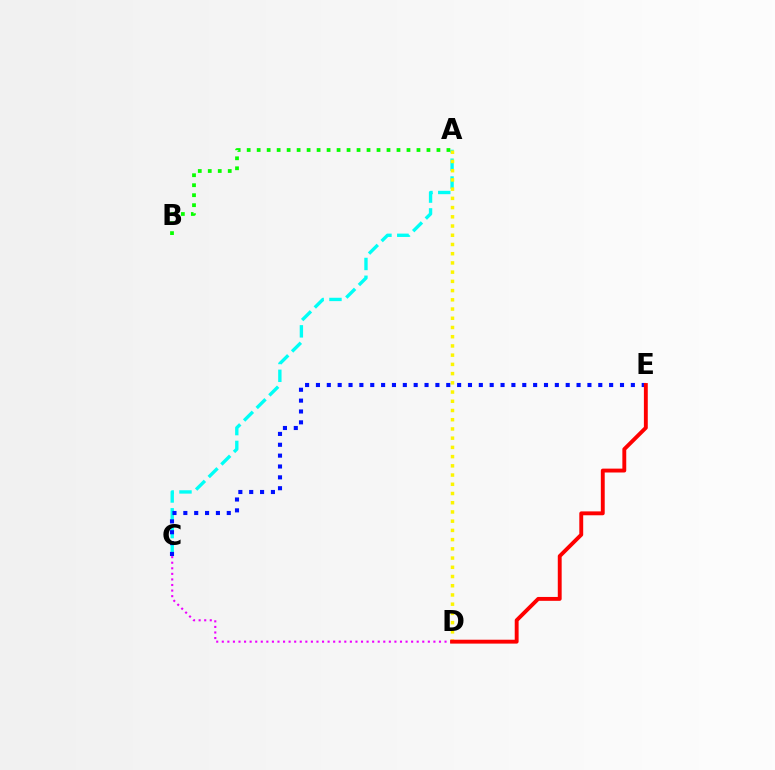{('A', 'C'): [{'color': '#00fff6', 'line_style': 'dashed', 'thickness': 2.42}], ('A', 'B'): [{'color': '#08ff00', 'line_style': 'dotted', 'thickness': 2.71}], ('C', 'E'): [{'color': '#0010ff', 'line_style': 'dotted', 'thickness': 2.95}], ('C', 'D'): [{'color': '#ee00ff', 'line_style': 'dotted', 'thickness': 1.51}], ('A', 'D'): [{'color': '#fcf500', 'line_style': 'dotted', 'thickness': 2.51}], ('D', 'E'): [{'color': '#ff0000', 'line_style': 'solid', 'thickness': 2.8}]}